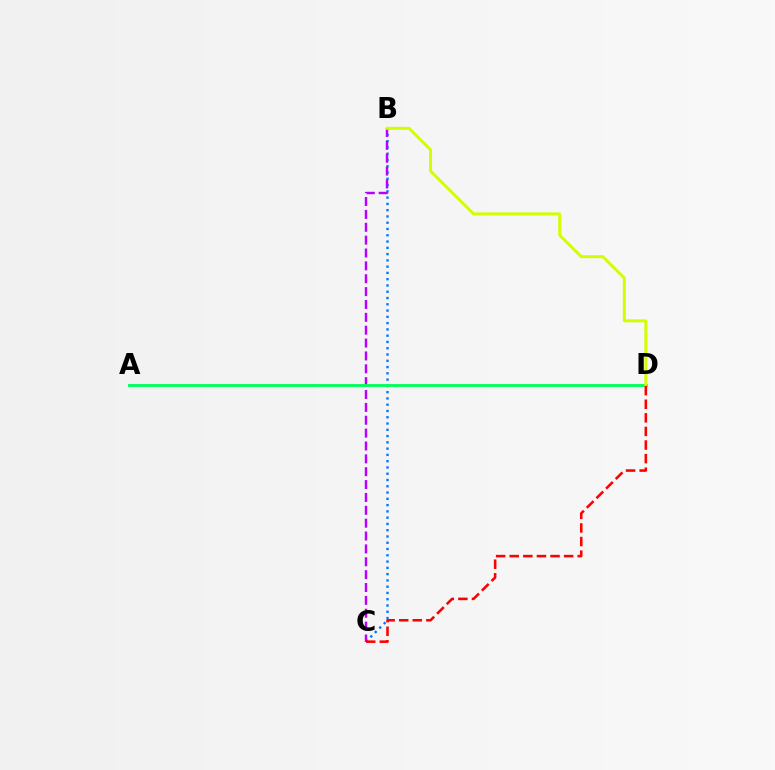{('B', 'C'): [{'color': '#0074ff', 'line_style': 'dotted', 'thickness': 1.7}, {'color': '#b900ff', 'line_style': 'dashed', 'thickness': 1.75}], ('A', 'D'): [{'color': '#00ff5c', 'line_style': 'solid', 'thickness': 2.06}], ('B', 'D'): [{'color': '#d1ff00', 'line_style': 'solid', 'thickness': 2.14}], ('C', 'D'): [{'color': '#ff0000', 'line_style': 'dashed', 'thickness': 1.85}]}